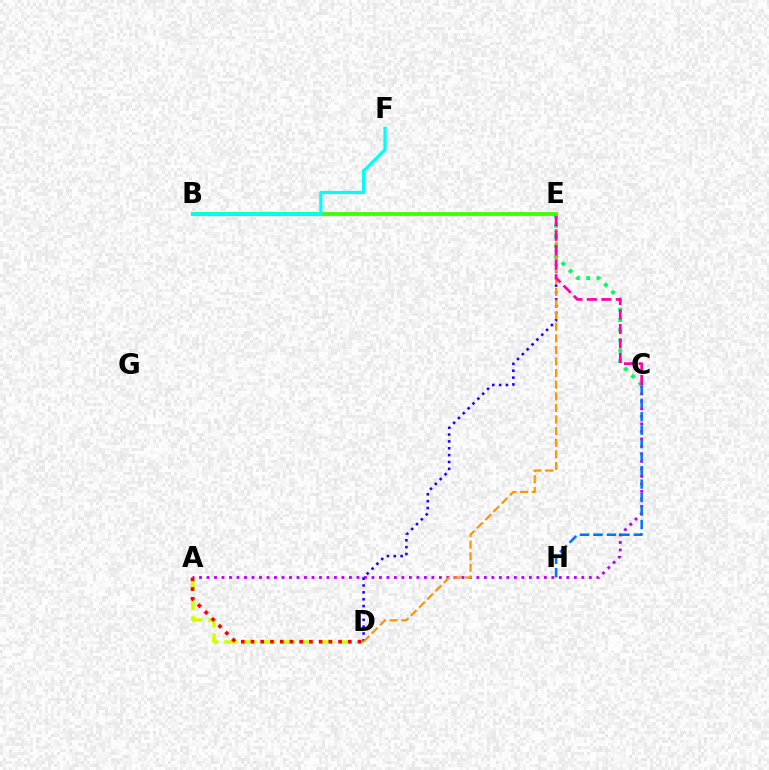{('A', 'D'): [{'color': '#d1ff00', 'line_style': 'dashed', 'thickness': 2.59}, {'color': '#ff0000', 'line_style': 'dotted', 'thickness': 2.64}], ('A', 'C'): [{'color': '#b900ff', 'line_style': 'dotted', 'thickness': 2.04}], ('B', 'E'): [{'color': '#3dff00', 'line_style': 'solid', 'thickness': 2.74}], ('D', 'E'): [{'color': '#2500ff', 'line_style': 'dotted', 'thickness': 1.86}, {'color': '#ff9400', 'line_style': 'dashed', 'thickness': 1.58}], ('C', 'H'): [{'color': '#0074ff', 'line_style': 'dashed', 'thickness': 1.83}], ('C', 'E'): [{'color': '#00ff5c', 'line_style': 'dotted', 'thickness': 2.79}, {'color': '#ff00ac', 'line_style': 'dashed', 'thickness': 1.97}], ('B', 'F'): [{'color': '#00fff6', 'line_style': 'solid', 'thickness': 2.33}]}